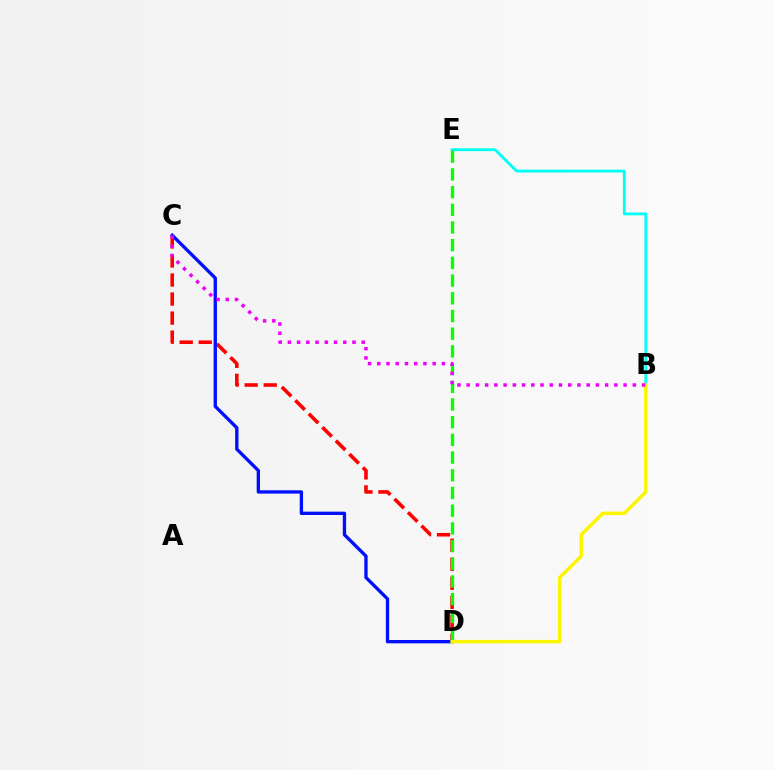{('C', 'D'): [{'color': '#ff0000', 'line_style': 'dashed', 'thickness': 2.59}, {'color': '#0010ff', 'line_style': 'solid', 'thickness': 2.4}], ('B', 'E'): [{'color': '#00fff6', 'line_style': 'solid', 'thickness': 2.05}], ('D', 'E'): [{'color': '#08ff00', 'line_style': 'dashed', 'thickness': 2.4}], ('B', 'D'): [{'color': '#fcf500', 'line_style': 'solid', 'thickness': 2.51}], ('B', 'C'): [{'color': '#ee00ff', 'line_style': 'dotted', 'thickness': 2.51}]}